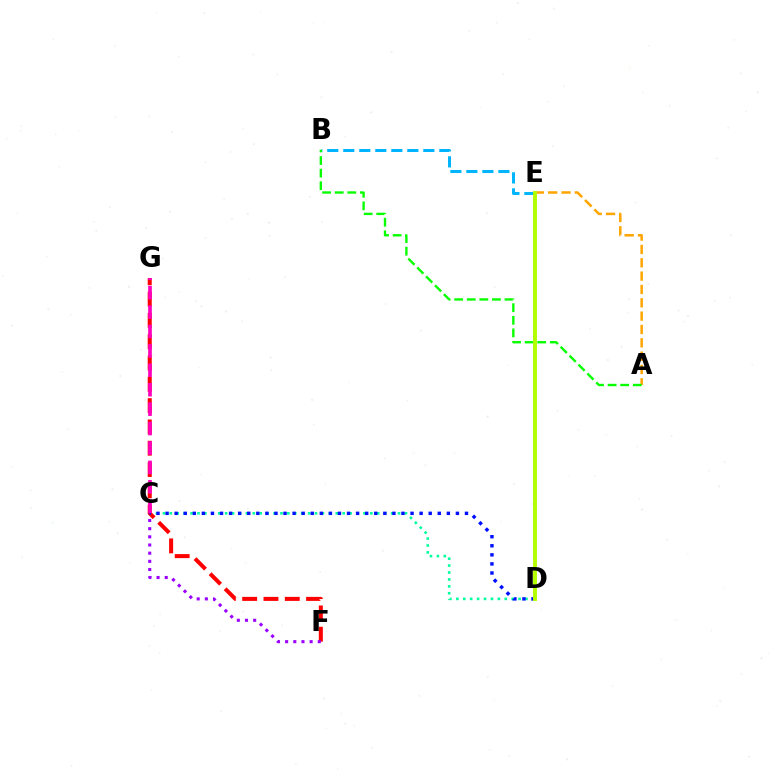{('C', 'D'): [{'color': '#00ff9d', 'line_style': 'dotted', 'thickness': 1.88}, {'color': '#0010ff', 'line_style': 'dotted', 'thickness': 2.47}], ('A', 'E'): [{'color': '#ffa500', 'line_style': 'dashed', 'thickness': 1.81}], ('F', 'G'): [{'color': '#ff0000', 'line_style': 'dashed', 'thickness': 2.89}], ('C', 'F'): [{'color': '#9b00ff', 'line_style': 'dotted', 'thickness': 2.22}], ('B', 'E'): [{'color': '#00b5ff', 'line_style': 'dashed', 'thickness': 2.17}], ('A', 'B'): [{'color': '#08ff00', 'line_style': 'dashed', 'thickness': 1.71}], ('C', 'G'): [{'color': '#ff00bd', 'line_style': 'dashed', 'thickness': 2.64}], ('D', 'E'): [{'color': '#b3ff00', 'line_style': 'solid', 'thickness': 2.81}]}